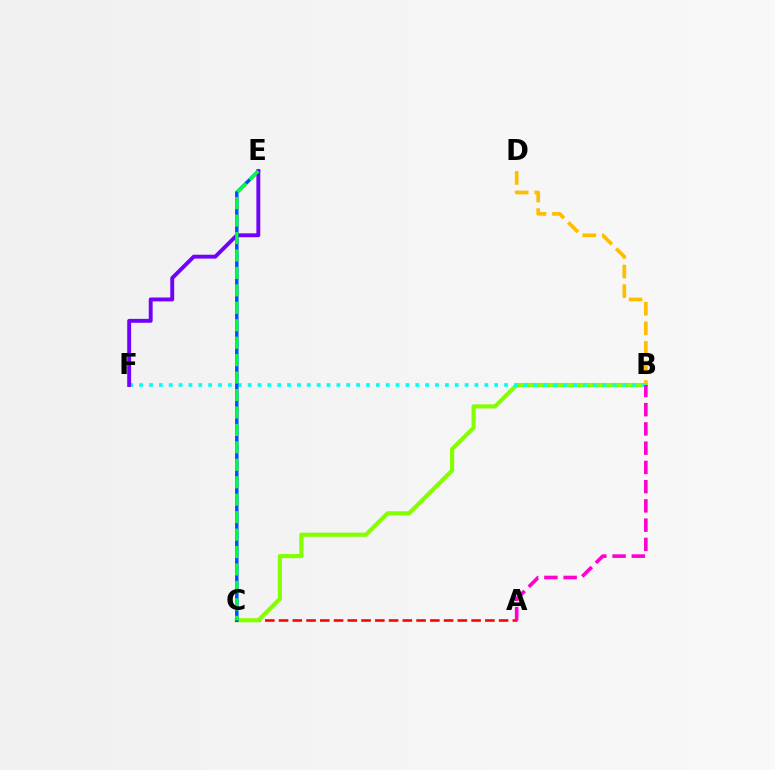{('B', 'D'): [{'color': '#ffbd00', 'line_style': 'dashed', 'thickness': 2.66}], ('A', 'C'): [{'color': '#ff0000', 'line_style': 'dashed', 'thickness': 1.87}], ('B', 'C'): [{'color': '#84ff00', 'line_style': 'solid', 'thickness': 2.97}], ('B', 'F'): [{'color': '#00fff6', 'line_style': 'dotted', 'thickness': 2.68}], ('A', 'B'): [{'color': '#ff00cf', 'line_style': 'dashed', 'thickness': 2.61}], ('C', 'E'): [{'color': '#004bff', 'line_style': 'solid', 'thickness': 2.48}, {'color': '#00ff39', 'line_style': 'dashed', 'thickness': 2.37}], ('E', 'F'): [{'color': '#7200ff', 'line_style': 'solid', 'thickness': 2.81}]}